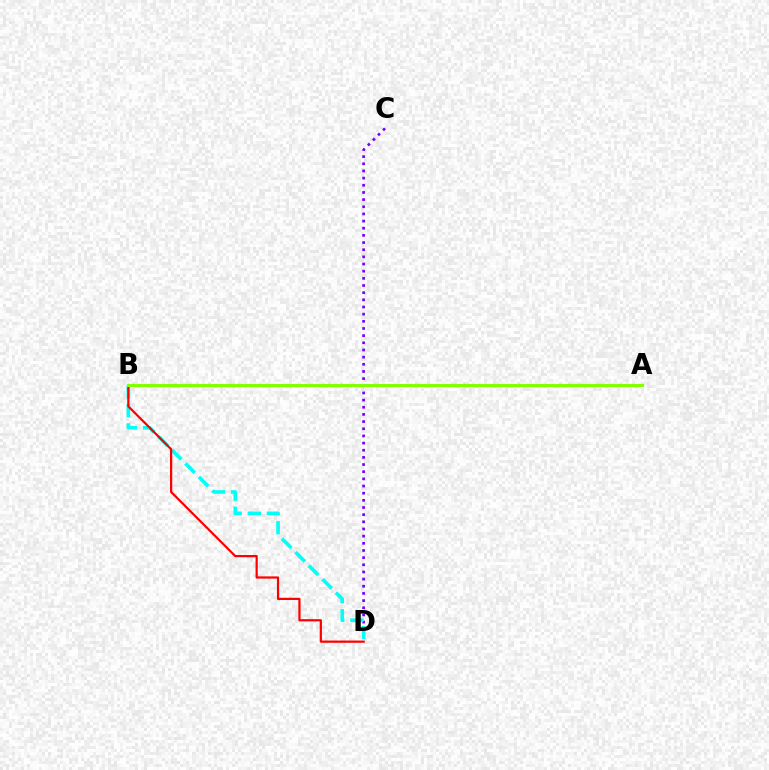{('C', 'D'): [{'color': '#7200ff', 'line_style': 'dotted', 'thickness': 1.95}], ('B', 'D'): [{'color': '#00fff6', 'line_style': 'dashed', 'thickness': 2.59}, {'color': '#ff0000', 'line_style': 'solid', 'thickness': 1.6}], ('A', 'B'): [{'color': '#84ff00', 'line_style': 'solid', 'thickness': 2.22}]}